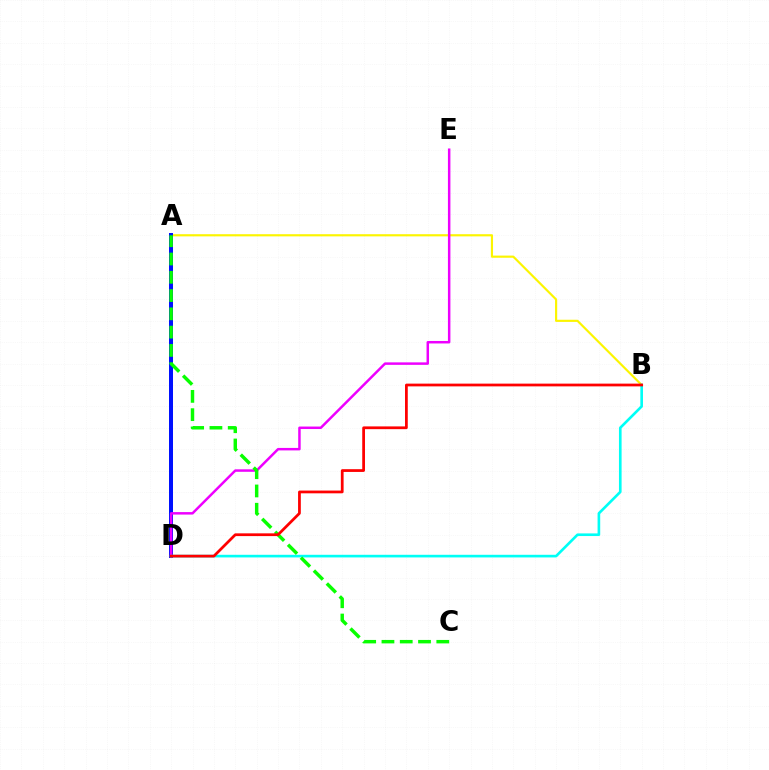{('A', 'B'): [{'color': '#fcf500', 'line_style': 'solid', 'thickness': 1.56}], ('A', 'D'): [{'color': '#0010ff', 'line_style': 'solid', 'thickness': 2.88}], ('D', 'E'): [{'color': '#ee00ff', 'line_style': 'solid', 'thickness': 1.79}], ('B', 'D'): [{'color': '#00fff6', 'line_style': 'solid', 'thickness': 1.9}, {'color': '#ff0000', 'line_style': 'solid', 'thickness': 1.98}], ('A', 'C'): [{'color': '#08ff00', 'line_style': 'dashed', 'thickness': 2.48}]}